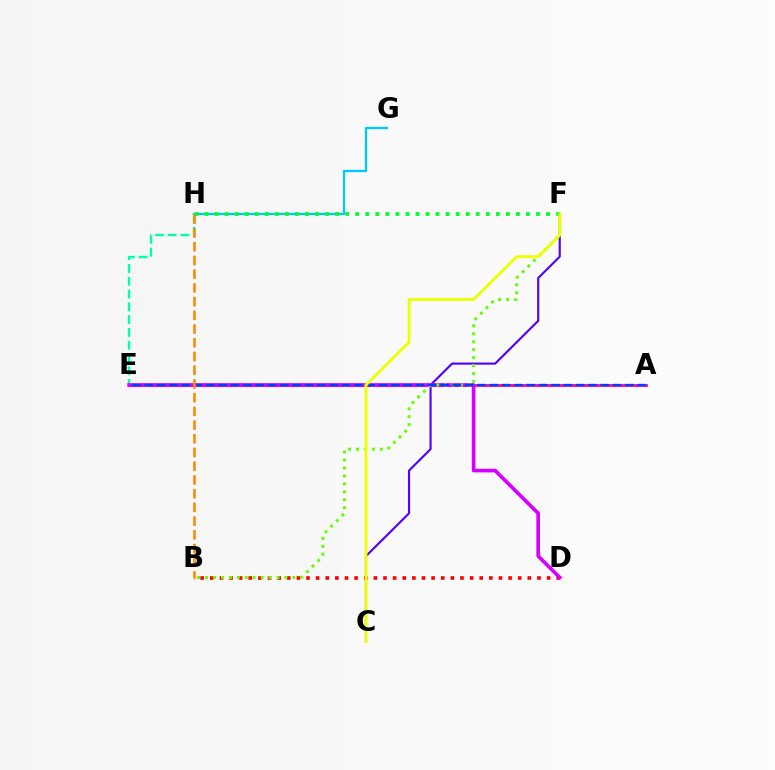{('G', 'H'): [{'color': '#00c7ff', 'line_style': 'solid', 'thickness': 1.64}], ('E', 'H'): [{'color': '#00ffaf', 'line_style': 'dashed', 'thickness': 1.74}], ('C', 'F'): [{'color': '#4f00ff', 'line_style': 'solid', 'thickness': 1.53}, {'color': '#eeff00', 'line_style': 'solid', 'thickness': 2.05}], ('B', 'D'): [{'color': '#ff0000', 'line_style': 'dotted', 'thickness': 2.61}], ('A', 'E'): [{'color': '#ff00a0', 'line_style': 'solid', 'thickness': 2.0}, {'color': '#003fff', 'line_style': 'dashed', 'thickness': 1.67}], ('D', 'E'): [{'color': '#d600ff', 'line_style': 'solid', 'thickness': 2.65}], ('B', 'F'): [{'color': '#66ff00', 'line_style': 'dotted', 'thickness': 2.16}], ('F', 'H'): [{'color': '#00ff27', 'line_style': 'dotted', 'thickness': 2.73}], ('B', 'H'): [{'color': '#ff8800', 'line_style': 'dashed', 'thickness': 1.86}]}